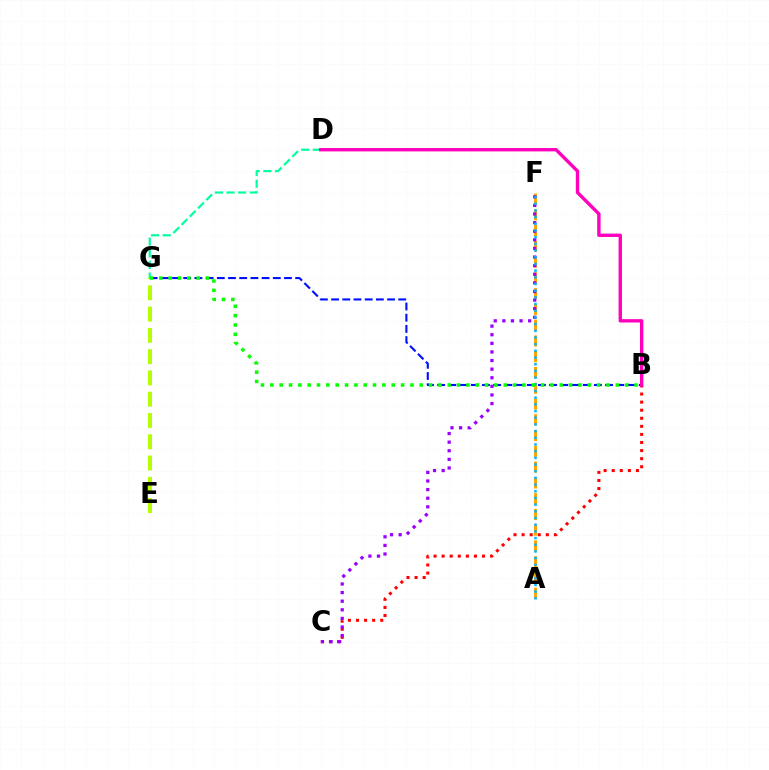{('A', 'F'): [{'color': '#ffa500', 'line_style': 'dashed', 'thickness': 2.14}, {'color': '#00b5ff', 'line_style': 'dotted', 'thickness': 1.82}], ('B', 'C'): [{'color': '#ff0000', 'line_style': 'dotted', 'thickness': 2.19}], ('C', 'F'): [{'color': '#9b00ff', 'line_style': 'dotted', 'thickness': 2.34}], ('B', 'G'): [{'color': '#0010ff', 'line_style': 'dashed', 'thickness': 1.52}, {'color': '#08ff00', 'line_style': 'dotted', 'thickness': 2.54}], ('D', 'G'): [{'color': '#00ff9d', 'line_style': 'dashed', 'thickness': 1.58}], ('E', 'G'): [{'color': '#b3ff00', 'line_style': 'dashed', 'thickness': 2.89}], ('B', 'D'): [{'color': '#ff00bd', 'line_style': 'solid', 'thickness': 2.43}]}